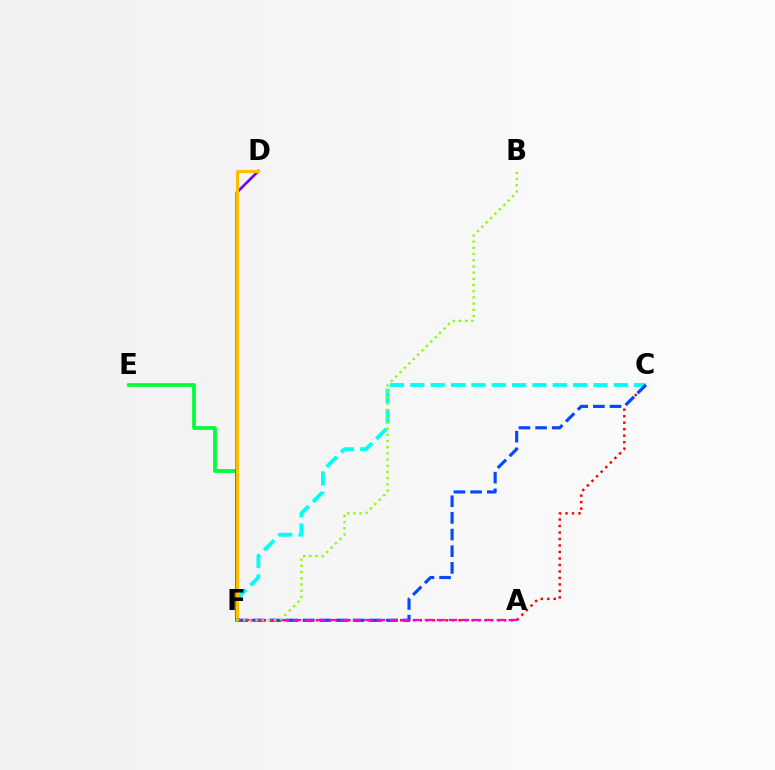{('E', 'F'): [{'color': '#00ff39', 'line_style': 'solid', 'thickness': 2.71}], ('C', 'F'): [{'color': '#00fff6', 'line_style': 'dashed', 'thickness': 2.76}, {'color': '#ff0000', 'line_style': 'dotted', 'thickness': 1.76}, {'color': '#004bff', 'line_style': 'dashed', 'thickness': 2.26}], ('D', 'F'): [{'color': '#7200ff', 'line_style': 'solid', 'thickness': 1.9}, {'color': '#ffbd00', 'line_style': 'solid', 'thickness': 2.26}], ('A', 'F'): [{'color': '#ff00cf', 'line_style': 'dashed', 'thickness': 1.63}], ('B', 'F'): [{'color': '#84ff00', 'line_style': 'dotted', 'thickness': 1.68}]}